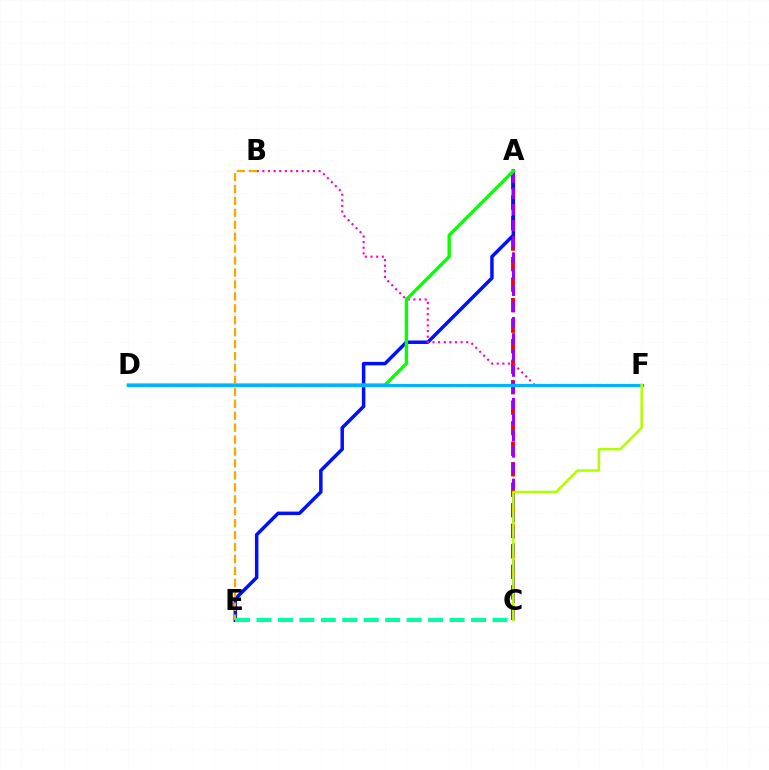{('A', 'C'): [{'color': '#ff0000', 'line_style': 'dashed', 'thickness': 2.79}, {'color': '#9b00ff', 'line_style': 'dashed', 'thickness': 2.2}], ('A', 'E'): [{'color': '#0010ff', 'line_style': 'solid', 'thickness': 2.51}], ('B', 'F'): [{'color': '#ff00bd', 'line_style': 'dotted', 'thickness': 1.53}], ('A', 'D'): [{'color': '#08ff00', 'line_style': 'solid', 'thickness': 2.41}], ('C', 'E'): [{'color': '#00ff9d', 'line_style': 'dashed', 'thickness': 2.92}], ('D', 'F'): [{'color': '#00b5ff', 'line_style': 'solid', 'thickness': 2.27}], ('C', 'F'): [{'color': '#b3ff00', 'line_style': 'solid', 'thickness': 1.82}], ('B', 'E'): [{'color': '#ffa500', 'line_style': 'dashed', 'thickness': 1.62}]}